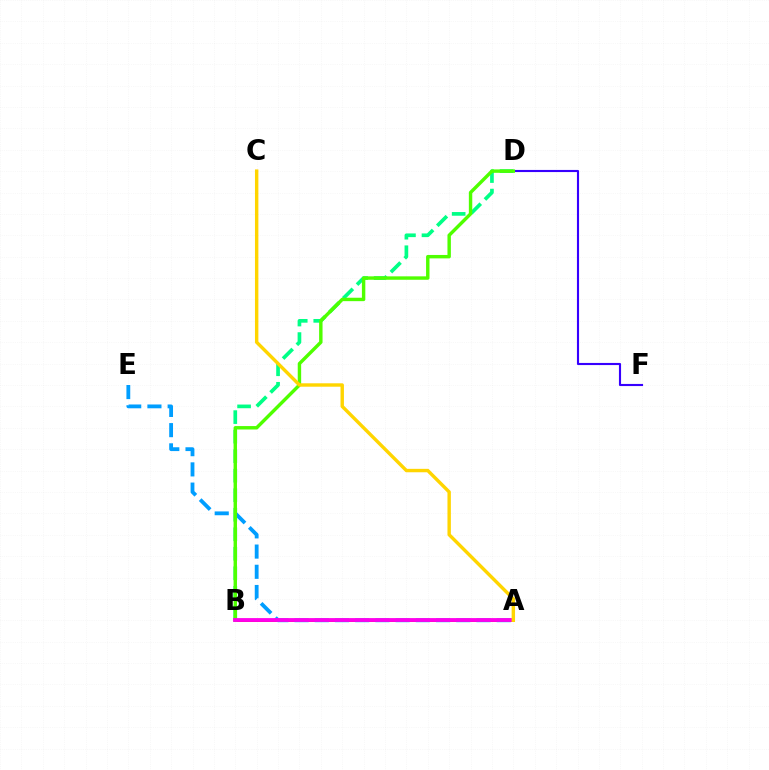{('D', 'F'): [{'color': '#3700ff', 'line_style': 'solid', 'thickness': 1.53}], ('A', 'B'): [{'color': '#ff0000', 'line_style': 'solid', 'thickness': 2.05}, {'color': '#ff00ed', 'line_style': 'solid', 'thickness': 2.75}], ('B', 'D'): [{'color': '#00ff86', 'line_style': 'dashed', 'thickness': 2.65}, {'color': '#4fff00', 'line_style': 'solid', 'thickness': 2.46}], ('A', 'E'): [{'color': '#009eff', 'line_style': 'dashed', 'thickness': 2.75}], ('A', 'C'): [{'color': '#ffd500', 'line_style': 'solid', 'thickness': 2.46}]}